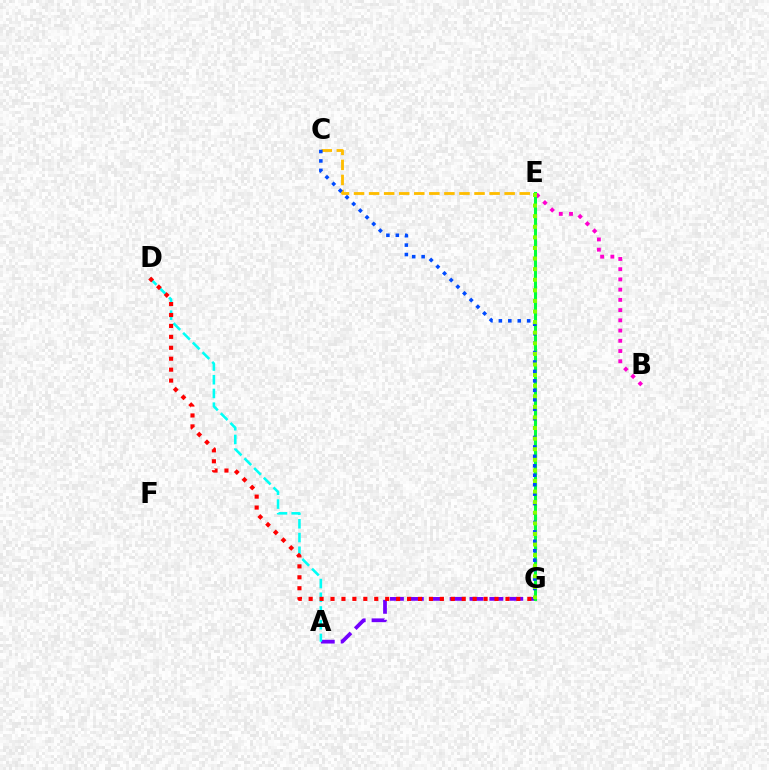{('A', 'G'): [{'color': '#7200ff', 'line_style': 'dashed', 'thickness': 2.7}], ('A', 'D'): [{'color': '#00fff6', 'line_style': 'dashed', 'thickness': 1.86}], ('C', 'E'): [{'color': '#ffbd00', 'line_style': 'dashed', 'thickness': 2.05}], ('D', 'G'): [{'color': '#ff0000', 'line_style': 'dotted', 'thickness': 2.97}], ('E', 'G'): [{'color': '#00ff39', 'line_style': 'solid', 'thickness': 2.21}, {'color': '#84ff00', 'line_style': 'dotted', 'thickness': 2.88}], ('C', 'G'): [{'color': '#004bff', 'line_style': 'dotted', 'thickness': 2.56}], ('B', 'E'): [{'color': '#ff00cf', 'line_style': 'dotted', 'thickness': 2.78}]}